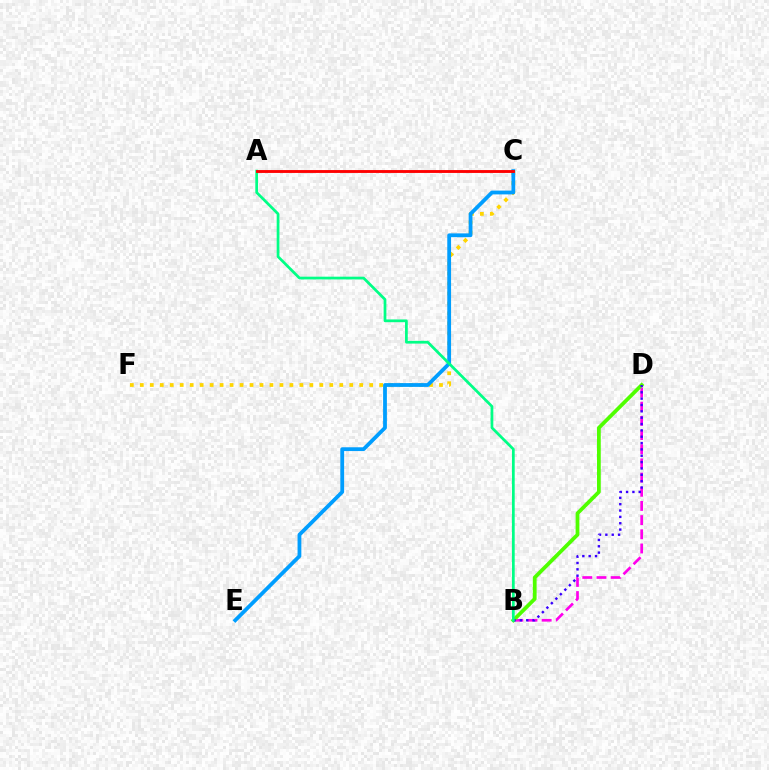{('C', 'F'): [{'color': '#ffd500', 'line_style': 'dotted', 'thickness': 2.71}], ('B', 'D'): [{'color': '#ff00ed', 'line_style': 'dashed', 'thickness': 1.93}, {'color': '#4fff00', 'line_style': 'solid', 'thickness': 2.7}, {'color': '#3700ff', 'line_style': 'dotted', 'thickness': 1.72}], ('C', 'E'): [{'color': '#009eff', 'line_style': 'solid', 'thickness': 2.73}], ('A', 'B'): [{'color': '#00ff86', 'line_style': 'solid', 'thickness': 1.97}], ('A', 'C'): [{'color': '#ff0000', 'line_style': 'solid', 'thickness': 2.07}]}